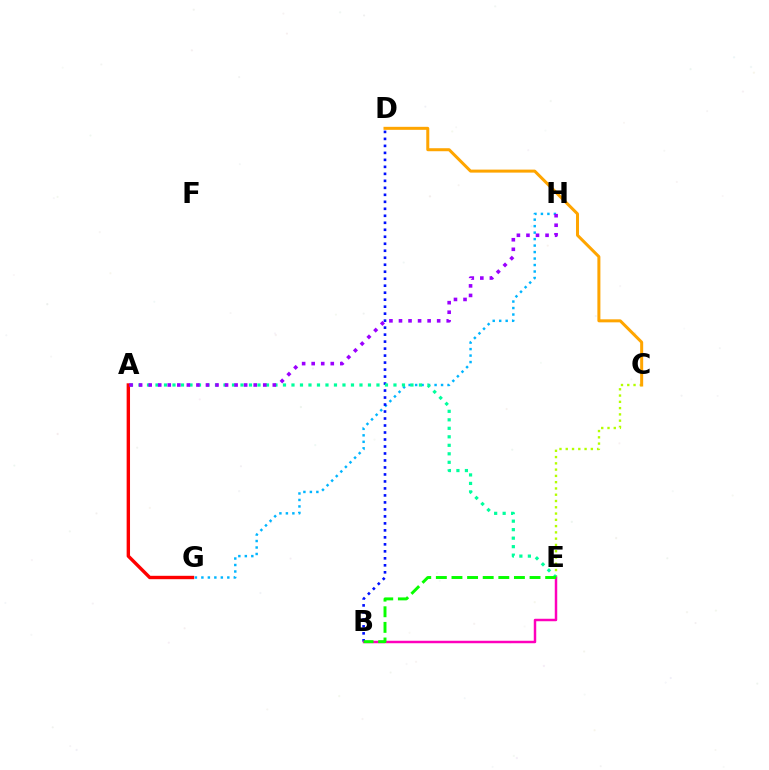{('A', 'G'): [{'color': '#ff0000', 'line_style': 'solid', 'thickness': 2.44}], ('C', 'E'): [{'color': '#b3ff00', 'line_style': 'dotted', 'thickness': 1.71}], ('G', 'H'): [{'color': '#00b5ff', 'line_style': 'dotted', 'thickness': 1.76}], ('B', 'D'): [{'color': '#0010ff', 'line_style': 'dotted', 'thickness': 1.9}], ('C', 'D'): [{'color': '#ffa500', 'line_style': 'solid', 'thickness': 2.17}], ('A', 'E'): [{'color': '#00ff9d', 'line_style': 'dotted', 'thickness': 2.31}], ('B', 'E'): [{'color': '#ff00bd', 'line_style': 'solid', 'thickness': 1.78}, {'color': '#08ff00', 'line_style': 'dashed', 'thickness': 2.12}], ('A', 'H'): [{'color': '#9b00ff', 'line_style': 'dotted', 'thickness': 2.59}]}